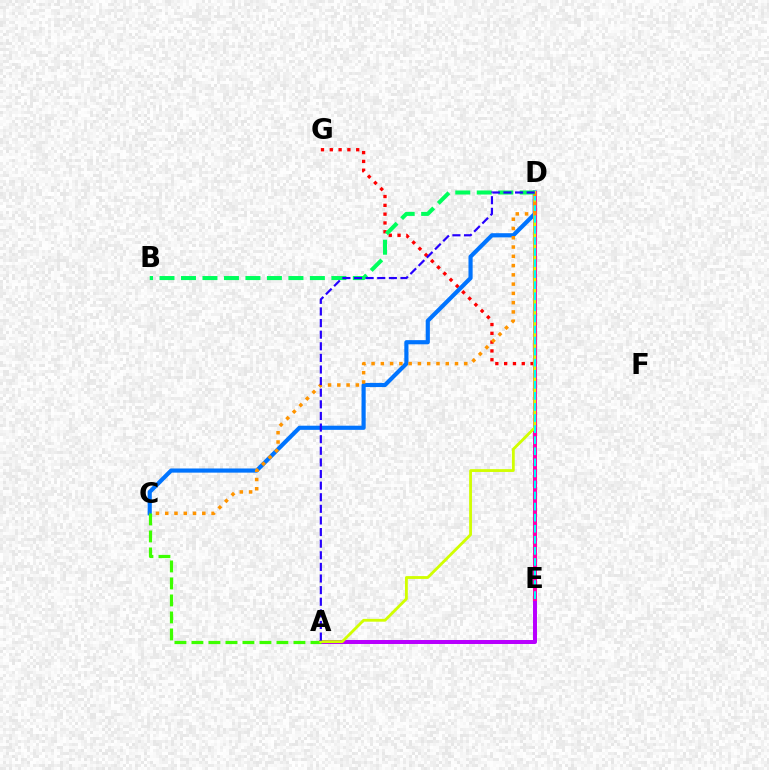{('E', 'G'): [{'color': '#ff0000', 'line_style': 'dotted', 'thickness': 2.39}], ('A', 'E'): [{'color': '#b900ff', 'line_style': 'solid', 'thickness': 2.87}], ('C', 'D'): [{'color': '#0074ff', 'line_style': 'solid', 'thickness': 2.99}, {'color': '#ff9400', 'line_style': 'dotted', 'thickness': 2.52}], ('D', 'E'): [{'color': '#ff00ac', 'line_style': 'solid', 'thickness': 2.92}, {'color': '#00fff6', 'line_style': 'dashed', 'thickness': 1.5}], ('A', 'C'): [{'color': '#3dff00', 'line_style': 'dashed', 'thickness': 2.31}], ('A', 'D'): [{'color': '#d1ff00', 'line_style': 'solid', 'thickness': 2.03}, {'color': '#2500ff', 'line_style': 'dashed', 'thickness': 1.58}], ('B', 'D'): [{'color': '#00ff5c', 'line_style': 'dashed', 'thickness': 2.92}]}